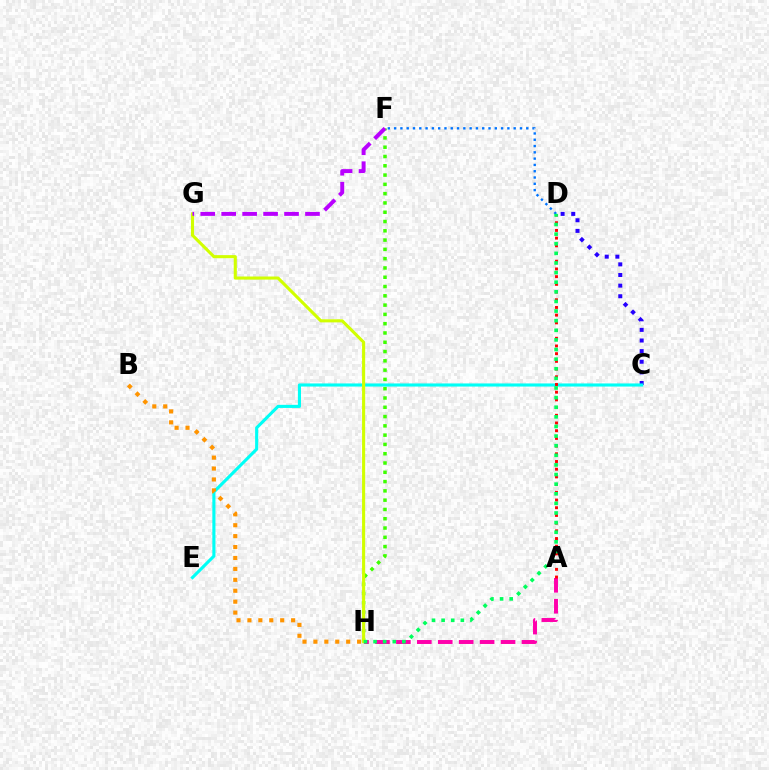{('C', 'D'): [{'color': '#2500ff', 'line_style': 'dotted', 'thickness': 2.89}], ('F', 'H'): [{'color': '#3dff00', 'line_style': 'dotted', 'thickness': 2.52}], ('C', 'E'): [{'color': '#00fff6', 'line_style': 'solid', 'thickness': 2.24}], ('A', 'H'): [{'color': '#ff00ac', 'line_style': 'dashed', 'thickness': 2.84}], ('B', 'H'): [{'color': '#ff9400', 'line_style': 'dotted', 'thickness': 2.97}], ('A', 'D'): [{'color': '#ff0000', 'line_style': 'dotted', 'thickness': 2.09}], ('G', 'H'): [{'color': '#d1ff00', 'line_style': 'solid', 'thickness': 2.23}], ('F', 'G'): [{'color': '#b900ff', 'line_style': 'dashed', 'thickness': 2.85}], ('D', 'F'): [{'color': '#0074ff', 'line_style': 'dotted', 'thickness': 1.71}], ('D', 'H'): [{'color': '#00ff5c', 'line_style': 'dotted', 'thickness': 2.61}]}